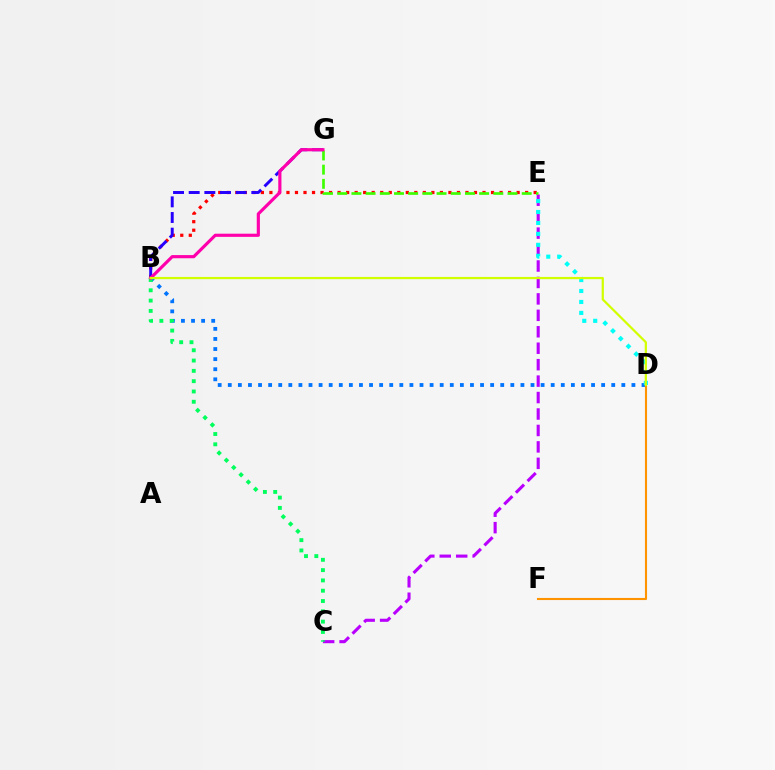{('B', 'E'): [{'color': '#ff0000', 'line_style': 'dotted', 'thickness': 2.32}], ('C', 'E'): [{'color': '#b900ff', 'line_style': 'dashed', 'thickness': 2.23}], ('B', 'D'): [{'color': '#0074ff', 'line_style': 'dotted', 'thickness': 2.74}, {'color': '#d1ff00', 'line_style': 'solid', 'thickness': 1.6}], ('B', 'C'): [{'color': '#00ff5c', 'line_style': 'dotted', 'thickness': 2.8}], ('E', 'G'): [{'color': '#3dff00', 'line_style': 'dashed', 'thickness': 1.93}], ('D', 'E'): [{'color': '#00fff6', 'line_style': 'dotted', 'thickness': 2.97}], ('D', 'F'): [{'color': '#ff9400', 'line_style': 'solid', 'thickness': 1.52}], ('B', 'G'): [{'color': '#2500ff', 'line_style': 'dashed', 'thickness': 2.13}, {'color': '#ff00ac', 'line_style': 'solid', 'thickness': 2.28}]}